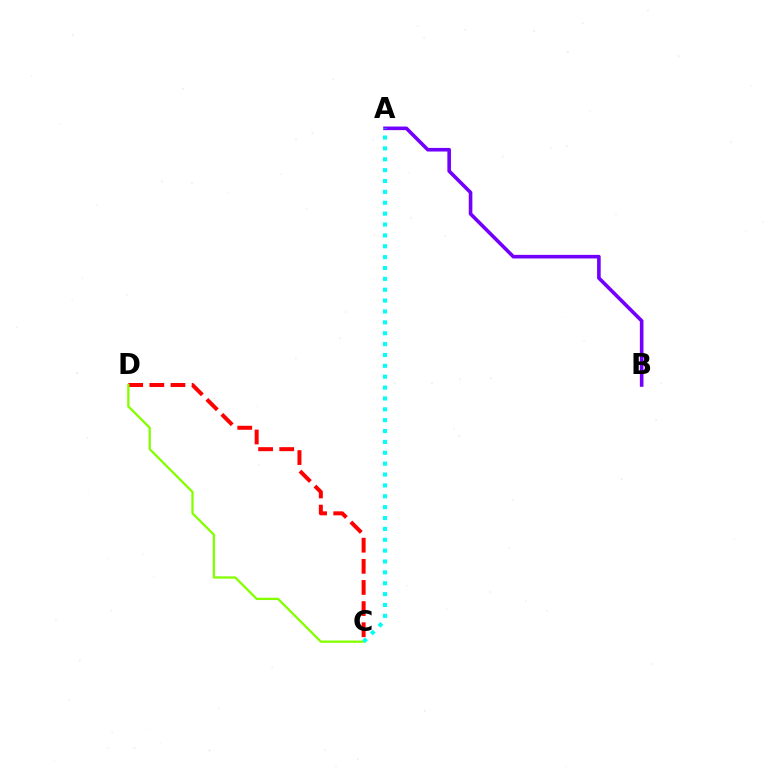{('C', 'D'): [{'color': '#ff0000', 'line_style': 'dashed', 'thickness': 2.87}, {'color': '#84ff00', 'line_style': 'solid', 'thickness': 1.64}], ('A', 'B'): [{'color': '#7200ff', 'line_style': 'solid', 'thickness': 2.6}], ('A', 'C'): [{'color': '#00fff6', 'line_style': 'dotted', 'thickness': 2.95}]}